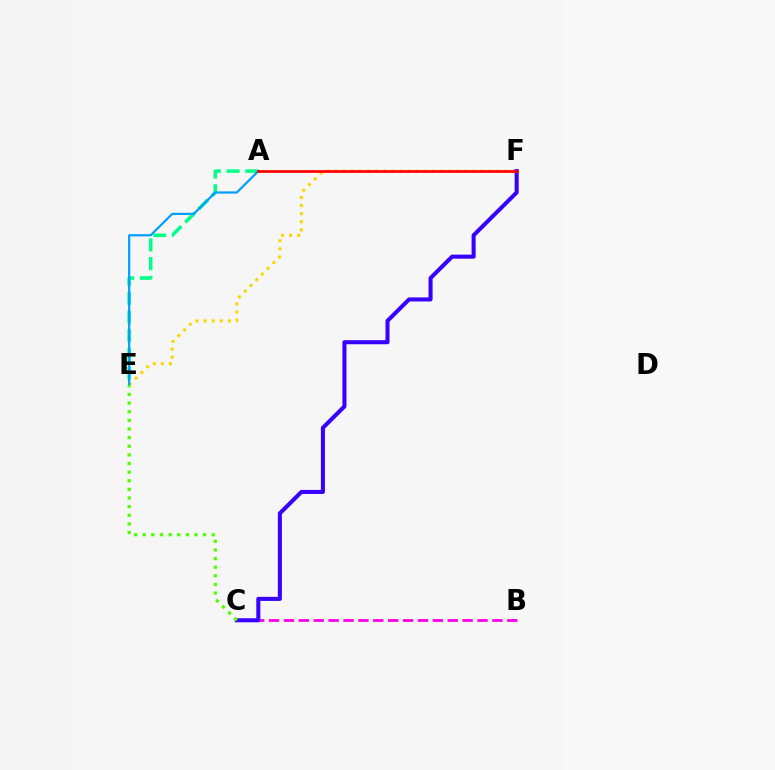{('A', 'E'): [{'color': '#00ff86', 'line_style': 'dashed', 'thickness': 2.54}, {'color': '#009eff', 'line_style': 'solid', 'thickness': 1.59}], ('E', 'F'): [{'color': '#ffd500', 'line_style': 'dotted', 'thickness': 2.2}], ('B', 'C'): [{'color': '#ff00ed', 'line_style': 'dashed', 'thickness': 2.02}], ('C', 'F'): [{'color': '#3700ff', 'line_style': 'solid', 'thickness': 2.92}], ('A', 'F'): [{'color': '#ff0000', 'line_style': 'solid', 'thickness': 1.96}], ('C', 'E'): [{'color': '#4fff00', 'line_style': 'dotted', 'thickness': 2.34}]}